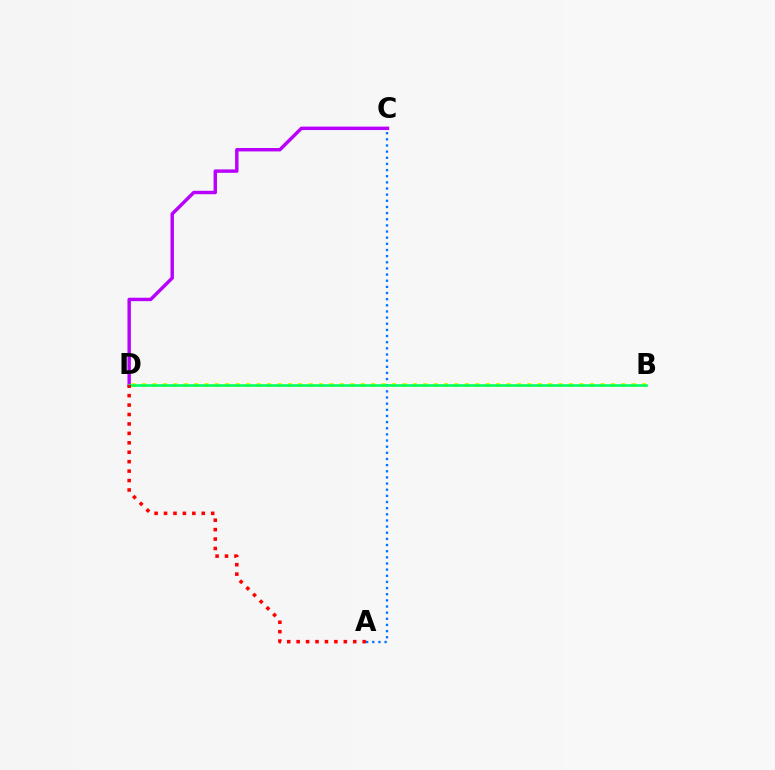{('A', 'C'): [{'color': '#0074ff', 'line_style': 'dotted', 'thickness': 1.67}], ('C', 'D'): [{'color': '#b900ff', 'line_style': 'solid', 'thickness': 2.46}], ('B', 'D'): [{'color': '#d1ff00', 'line_style': 'dotted', 'thickness': 2.83}, {'color': '#00ff5c', 'line_style': 'solid', 'thickness': 1.86}], ('A', 'D'): [{'color': '#ff0000', 'line_style': 'dotted', 'thickness': 2.56}]}